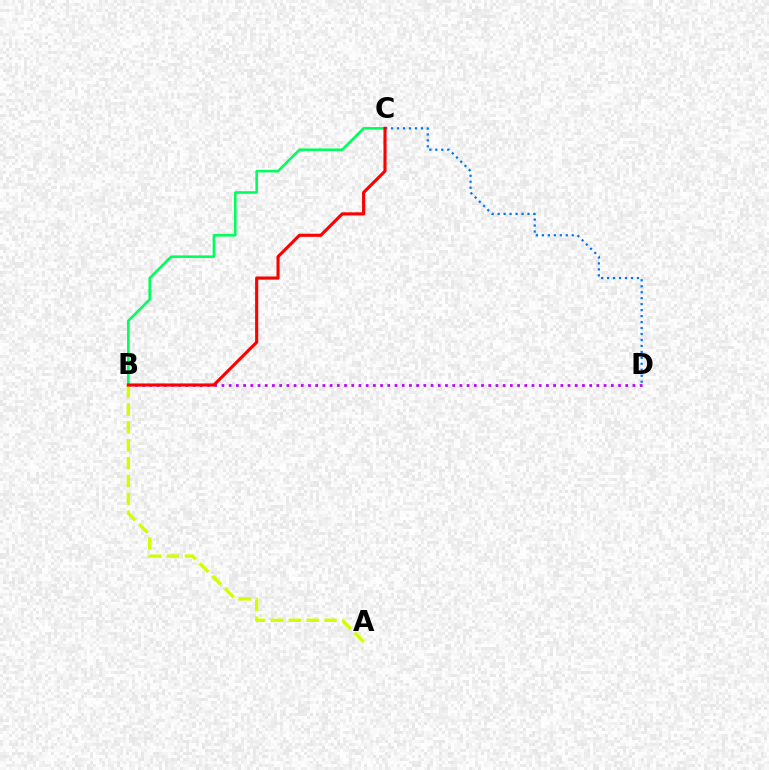{('B', 'D'): [{'color': '#b900ff', 'line_style': 'dotted', 'thickness': 1.96}], ('A', 'B'): [{'color': '#d1ff00', 'line_style': 'dashed', 'thickness': 2.43}], ('B', 'C'): [{'color': '#00ff5c', 'line_style': 'solid', 'thickness': 1.86}, {'color': '#ff0000', 'line_style': 'solid', 'thickness': 2.25}], ('C', 'D'): [{'color': '#0074ff', 'line_style': 'dotted', 'thickness': 1.62}]}